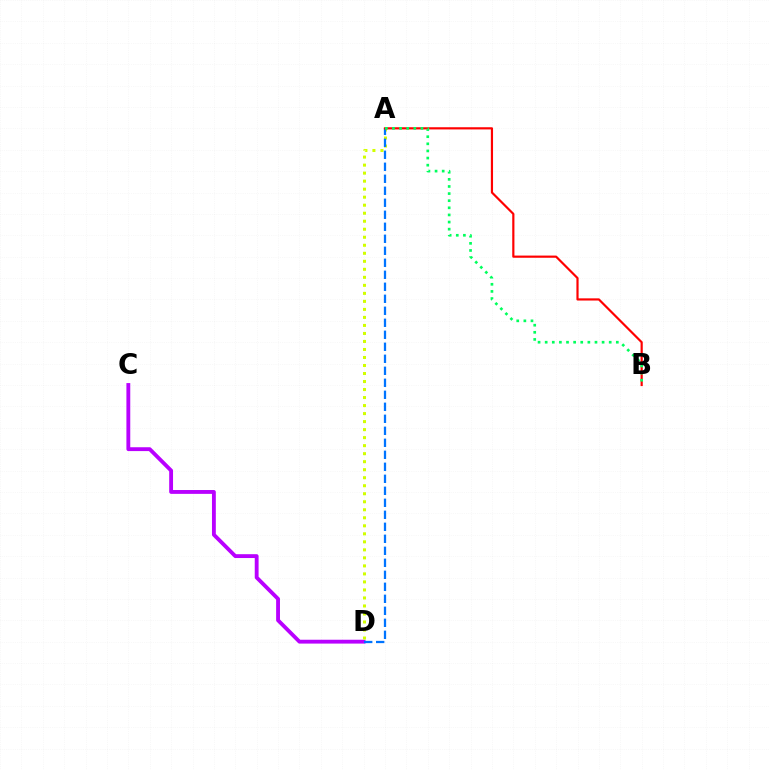{('C', 'D'): [{'color': '#b900ff', 'line_style': 'solid', 'thickness': 2.77}], ('A', 'D'): [{'color': '#d1ff00', 'line_style': 'dotted', 'thickness': 2.18}, {'color': '#0074ff', 'line_style': 'dashed', 'thickness': 1.63}], ('A', 'B'): [{'color': '#ff0000', 'line_style': 'solid', 'thickness': 1.57}, {'color': '#00ff5c', 'line_style': 'dotted', 'thickness': 1.93}]}